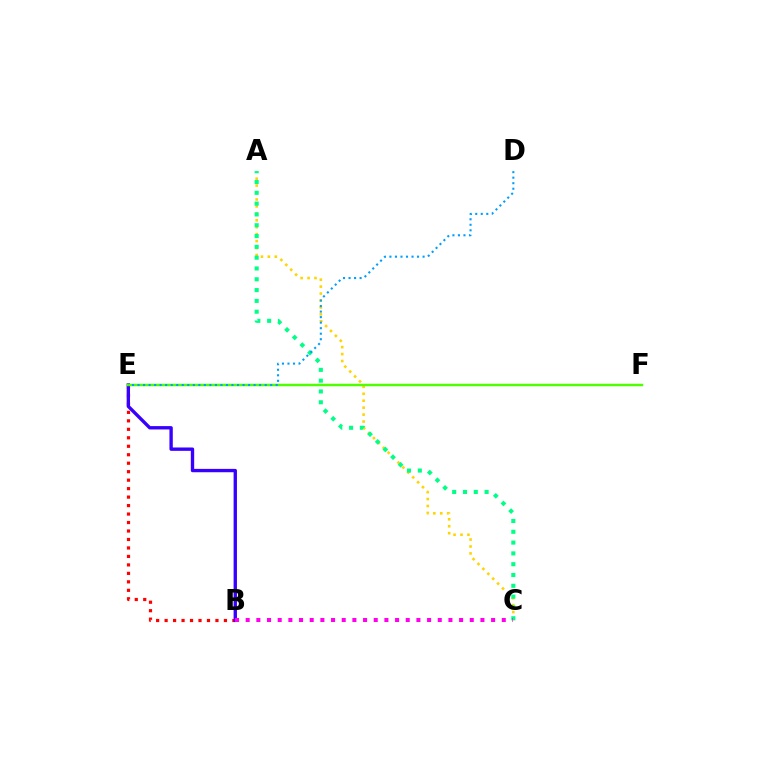{('B', 'E'): [{'color': '#ff0000', 'line_style': 'dotted', 'thickness': 2.3}, {'color': '#3700ff', 'line_style': 'solid', 'thickness': 2.41}], ('A', 'C'): [{'color': '#ffd500', 'line_style': 'dotted', 'thickness': 1.89}, {'color': '#00ff86', 'line_style': 'dotted', 'thickness': 2.94}], ('E', 'F'): [{'color': '#4fff00', 'line_style': 'solid', 'thickness': 1.77}], ('B', 'C'): [{'color': '#ff00ed', 'line_style': 'dotted', 'thickness': 2.9}], ('D', 'E'): [{'color': '#009eff', 'line_style': 'dotted', 'thickness': 1.5}]}